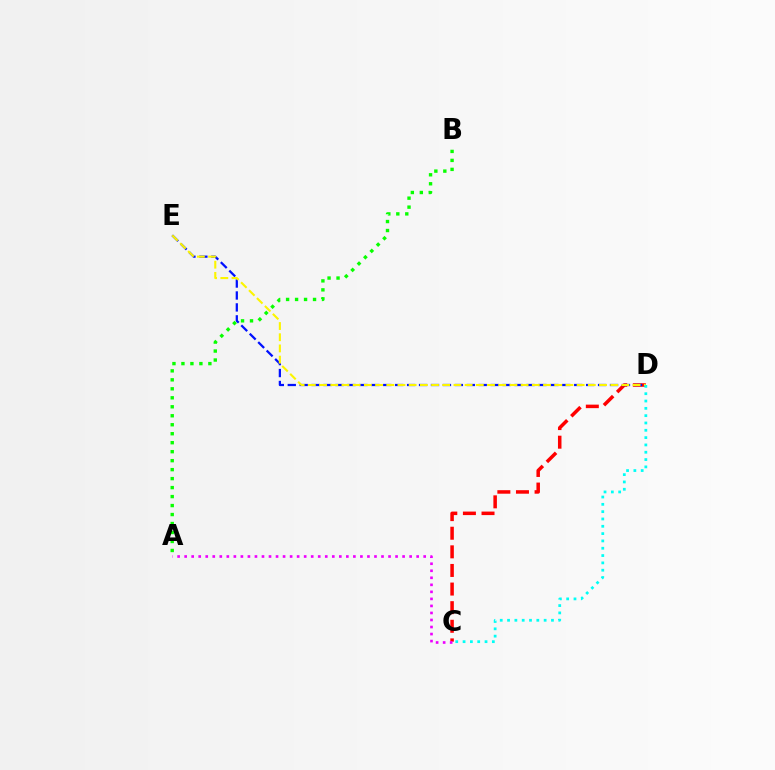{('C', 'D'): [{'color': '#ff0000', 'line_style': 'dashed', 'thickness': 2.53}, {'color': '#00fff6', 'line_style': 'dotted', 'thickness': 1.99}], ('A', 'C'): [{'color': '#ee00ff', 'line_style': 'dotted', 'thickness': 1.91}], ('D', 'E'): [{'color': '#0010ff', 'line_style': 'dashed', 'thickness': 1.62}, {'color': '#fcf500', 'line_style': 'dashed', 'thickness': 1.52}], ('A', 'B'): [{'color': '#08ff00', 'line_style': 'dotted', 'thickness': 2.44}]}